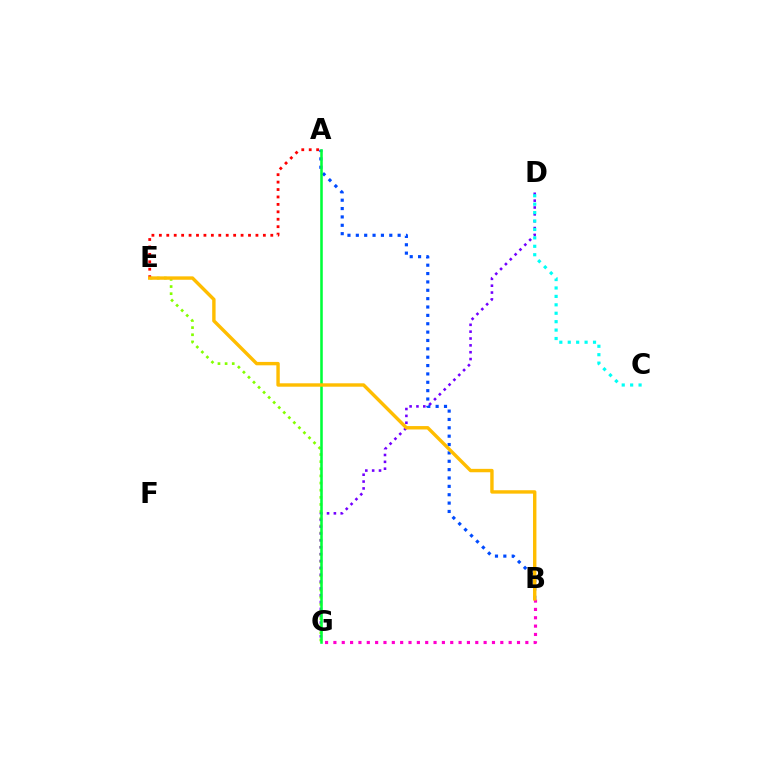{('E', 'G'): [{'color': '#84ff00', 'line_style': 'dotted', 'thickness': 1.94}], ('A', 'E'): [{'color': '#ff0000', 'line_style': 'dotted', 'thickness': 2.02}], ('A', 'B'): [{'color': '#004bff', 'line_style': 'dotted', 'thickness': 2.27}], ('D', 'G'): [{'color': '#7200ff', 'line_style': 'dotted', 'thickness': 1.86}], ('B', 'G'): [{'color': '#ff00cf', 'line_style': 'dotted', 'thickness': 2.27}], ('A', 'G'): [{'color': '#00ff39', 'line_style': 'solid', 'thickness': 1.84}], ('C', 'D'): [{'color': '#00fff6', 'line_style': 'dotted', 'thickness': 2.29}], ('B', 'E'): [{'color': '#ffbd00', 'line_style': 'solid', 'thickness': 2.45}]}